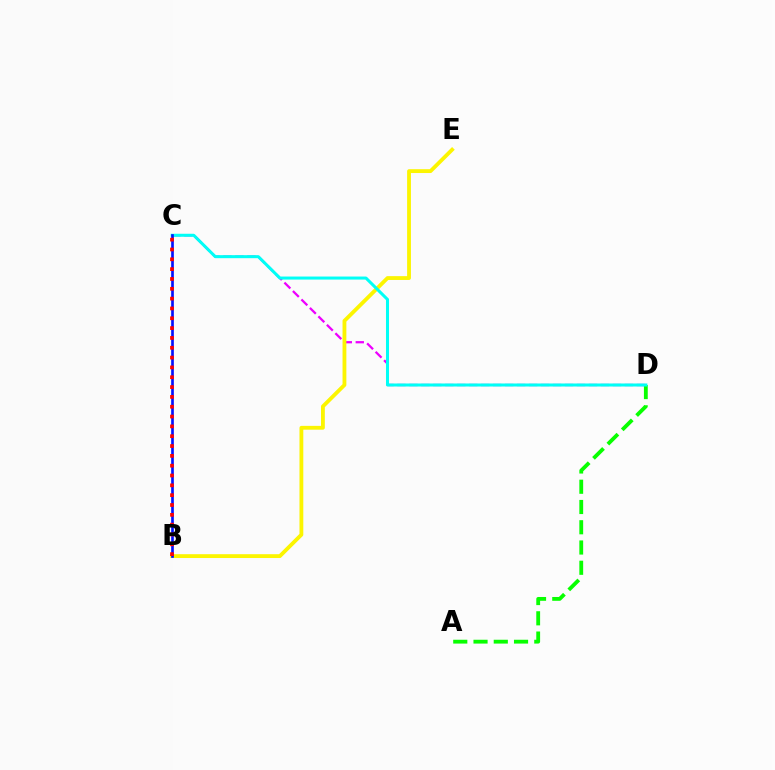{('C', 'D'): [{'color': '#ee00ff', 'line_style': 'dashed', 'thickness': 1.63}, {'color': '#00fff6', 'line_style': 'solid', 'thickness': 2.18}], ('A', 'D'): [{'color': '#08ff00', 'line_style': 'dashed', 'thickness': 2.75}], ('B', 'E'): [{'color': '#fcf500', 'line_style': 'solid', 'thickness': 2.76}], ('B', 'C'): [{'color': '#0010ff', 'line_style': 'solid', 'thickness': 1.91}, {'color': '#ff0000', 'line_style': 'dotted', 'thickness': 2.67}]}